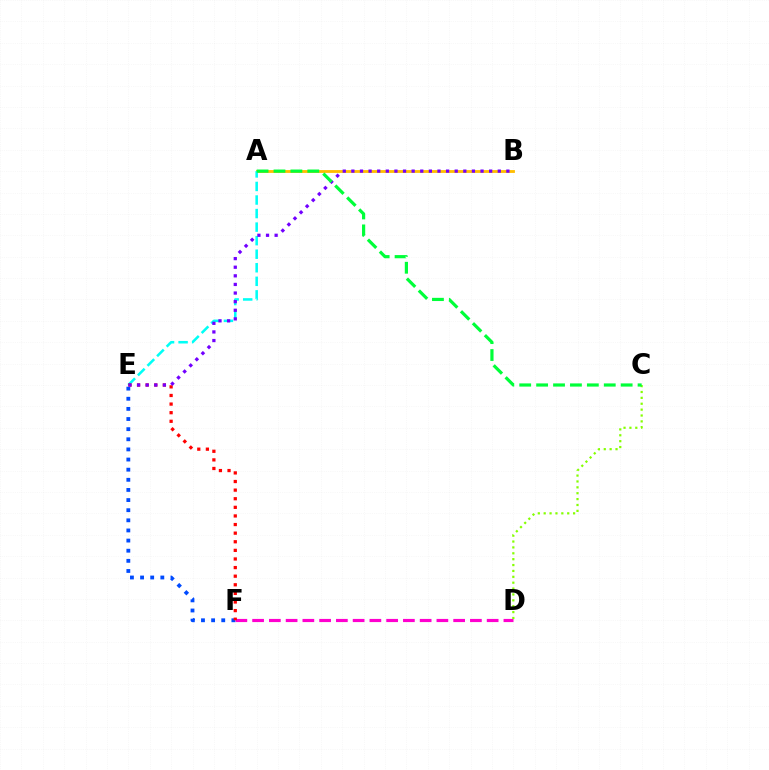{('D', 'F'): [{'color': '#ff00cf', 'line_style': 'dashed', 'thickness': 2.28}], ('E', 'F'): [{'color': '#004bff', 'line_style': 'dotted', 'thickness': 2.75}, {'color': '#ff0000', 'line_style': 'dotted', 'thickness': 2.34}], ('A', 'B'): [{'color': '#ffbd00', 'line_style': 'solid', 'thickness': 2.04}], ('A', 'E'): [{'color': '#00fff6', 'line_style': 'dashed', 'thickness': 1.84}], ('C', 'D'): [{'color': '#84ff00', 'line_style': 'dotted', 'thickness': 1.6}], ('B', 'E'): [{'color': '#7200ff', 'line_style': 'dotted', 'thickness': 2.34}], ('A', 'C'): [{'color': '#00ff39', 'line_style': 'dashed', 'thickness': 2.3}]}